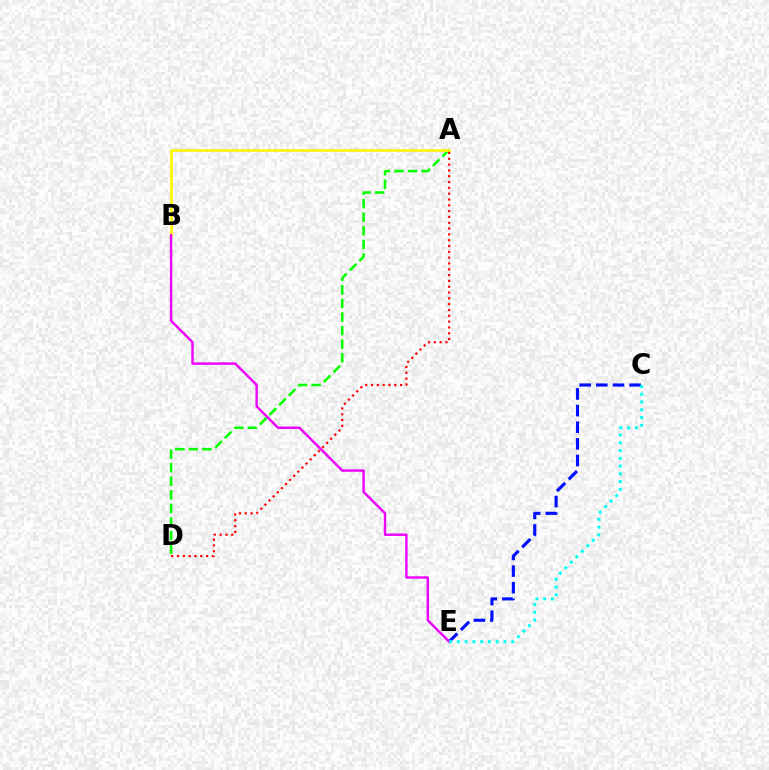{('A', 'D'): [{'color': '#08ff00', 'line_style': 'dashed', 'thickness': 1.85}, {'color': '#ff0000', 'line_style': 'dotted', 'thickness': 1.58}], ('A', 'B'): [{'color': '#fcf500', 'line_style': 'solid', 'thickness': 1.9}], ('C', 'E'): [{'color': '#0010ff', 'line_style': 'dashed', 'thickness': 2.26}, {'color': '#00fff6', 'line_style': 'dotted', 'thickness': 2.11}], ('B', 'E'): [{'color': '#ee00ff', 'line_style': 'solid', 'thickness': 1.73}]}